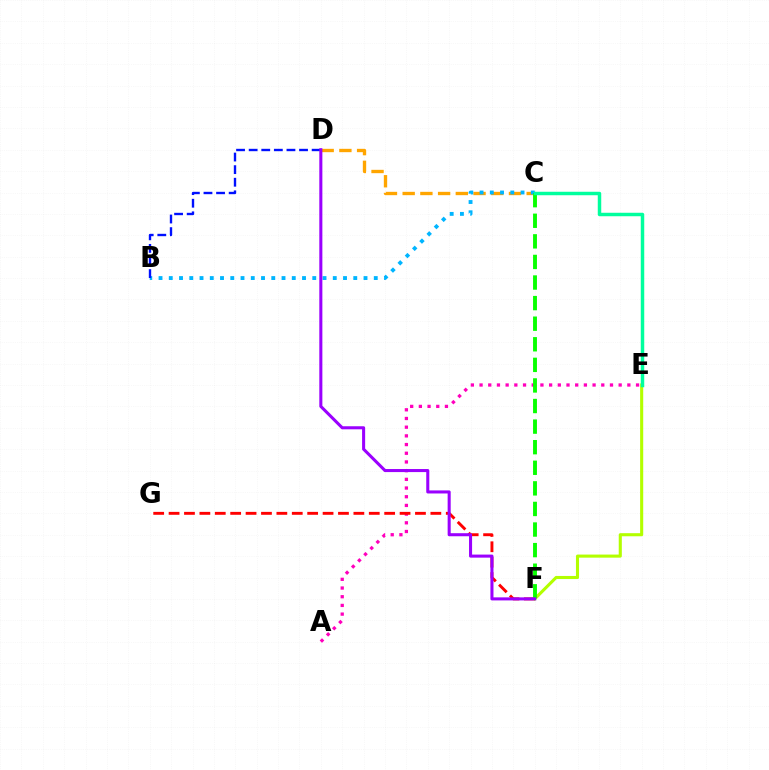{('A', 'E'): [{'color': '#ff00bd', 'line_style': 'dotted', 'thickness': 2.36}], ('C', 'D'): [{'color': '#ffa500', 'line_style': 'dashed', 'thickness': 2.41}], ('F', 'G'): [{'color': '#ff0000', 'line_style': 'dashed', 'thickness': 2.09}], ('B', 'C'): [{'color': '#00b5ff', 'line_style': 'dotted', 'thickness': 2.78}], ('B', 'D'): [{'color': '#0010ff', 'line_style': 'dashed', 'thickness': 1.71}], ('E', 'F'): [{'color': '#b3ff00', 'line_style': 'solid', 'thickness': 2.22}], ('C', 'F'): [{'color': '#08ff00', 'line_style': 'dashed', 'thickness': 2.8}], ('D', 'F'): [{'color': '#9b00ff', 'line_style': 'solid', 'thickness': 2.2}], ('C', 'E'): [{'color': '#00ff9d', 'line_style': 'solid', 'thickness': 2.5}]}